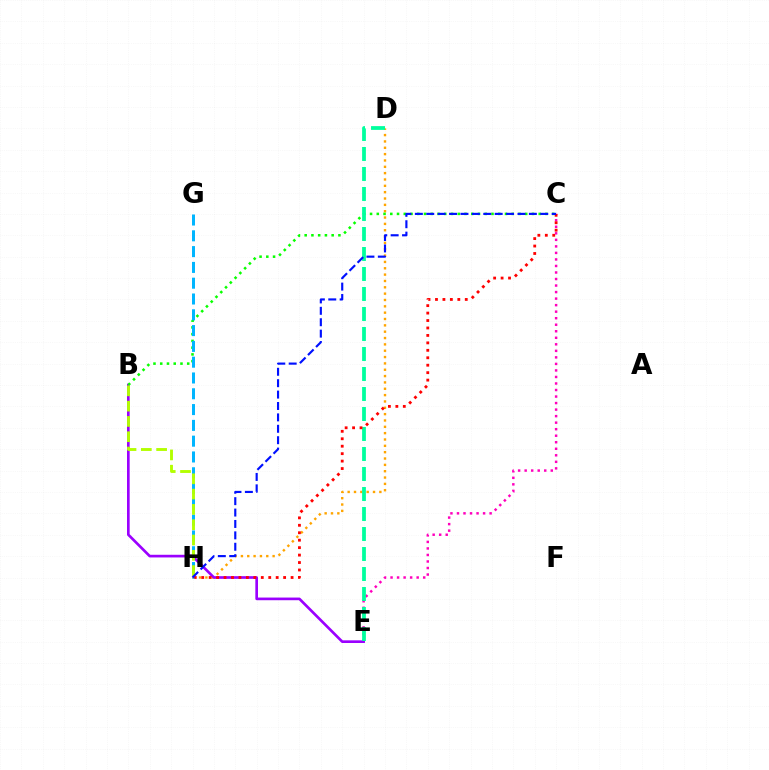{('D', 'H'): [{'color': '#ffa500', 'line_style': 'dotted', 'thickness': 1.72}], ('C', 'E'): [{'color': '#ff00bd', 'line_style': 'dotted', 'thickness': 1.77}], ('B', 'E'): [{'color': '#9b00ff', 'line_style': 'solid', 'thickness': 1.92}], ('B', 'C'): [{'color': '#08ff00', 'line_style': 'dotted', 'thickness': 1.83}], ('D', 'E'): [{'color': '#00ff9d', 'line_style': 'dashed', 'thickness': 2.72}], ('C', 'H'): [{'color': '#ff0000', 'line_style': 'dotted', 'thickness': 2.02}, {'color': '#0010ff', 'line_style': 'dashed', 'thickness': 1.55}], ('G', 'H'): [{'color': '#00b5ff', 'line_style': 'dashed', 'thickness': 2.15}], ('B', 'H'): [{'color': '#b3ff00', 'line_style': 'dashed', 'thickness': 2.08}]}